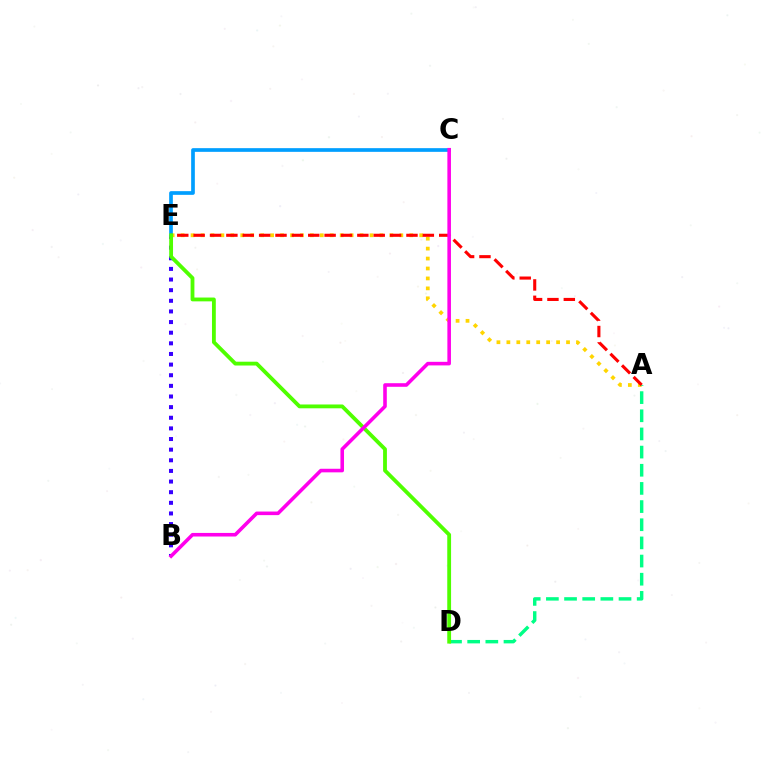{('B', 'E'): [{'color': '#3700ff', 'line_style': 'dotted', 'thickness': 2.89}], ('A', 'E'): [{'color': '#ffd500', 'line_style': 'dotted', 'thickness': 2.7}, {'color': '#ff0000', 'line_style': 'dashed', 'thickness': 2.22}], ('C', 'E'): [{'color': '#009eff', 'line_style': 'solid', 'thickness': 2.65}], ('A', 'D'): [{'color': '#00ff86', 'line_style': 'dashed', 'thickness': 2.47}], ('D', 'E'): [{'color': '#4fff00', 'line_style': 'solid', 'thickness': 2.75}], ('B', 'C'): [{'color': '#ff00ed', 'line_style': 'solid', 'thickness': 2.58}]}